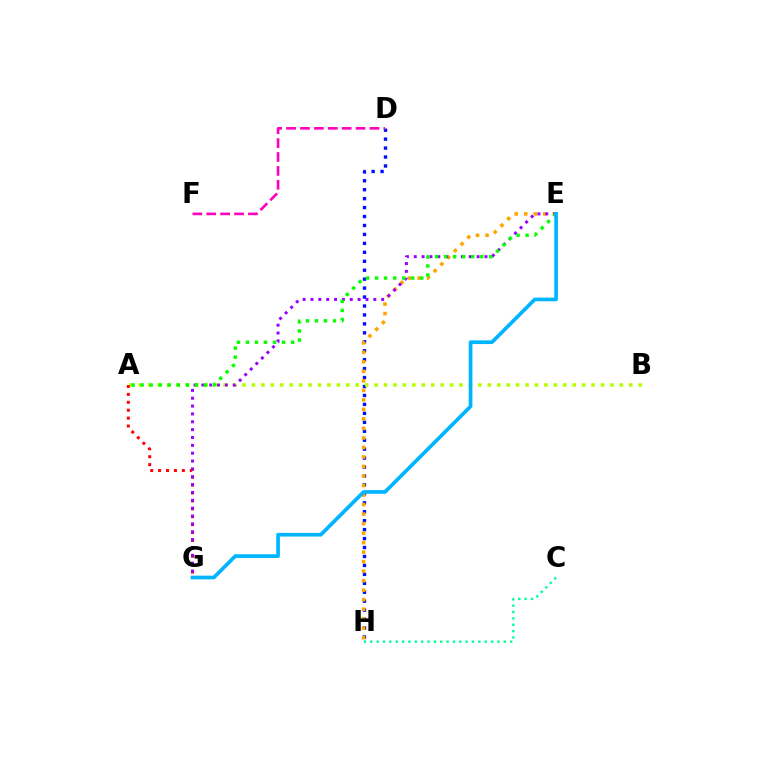{('D', 'H'): [{'color': '#0010ff', 'line_style': 'dotted', 'thickness': 2.43}], ('E', 'H'): [{'color': '#ffa500', 'line_style': 'dotted', 'thickness': 2.59}], ('A', 'B'): [{'color': '#b3ff00', 'line_style': 'dotted', 'thickness': 2.56}], ('A', 'G'): [{'color': '#ff0000', 'line_style': 'dotted', 'thickness': 2.15}], ('C', 'H'): [{'color': '#00ff9d', 'line_style': 'dotted', 'thickness': 1.73}], ('E', 'G'): [{'color': '#9b00ff', 'line_style': 'dotted', 'thickness': 2.13}, {'color': '#00b5ff', 'line_style': 'solid', 'thickness': 2.66}], ('A', 'E'): [{'color': '#08ff00', 'line_style': 'dotted', 'thickness': 2.46}], ('D', 'F'): [{'color': '#ff00bd', 'line_style': 'dashed', 'thickness': 1.89}]}